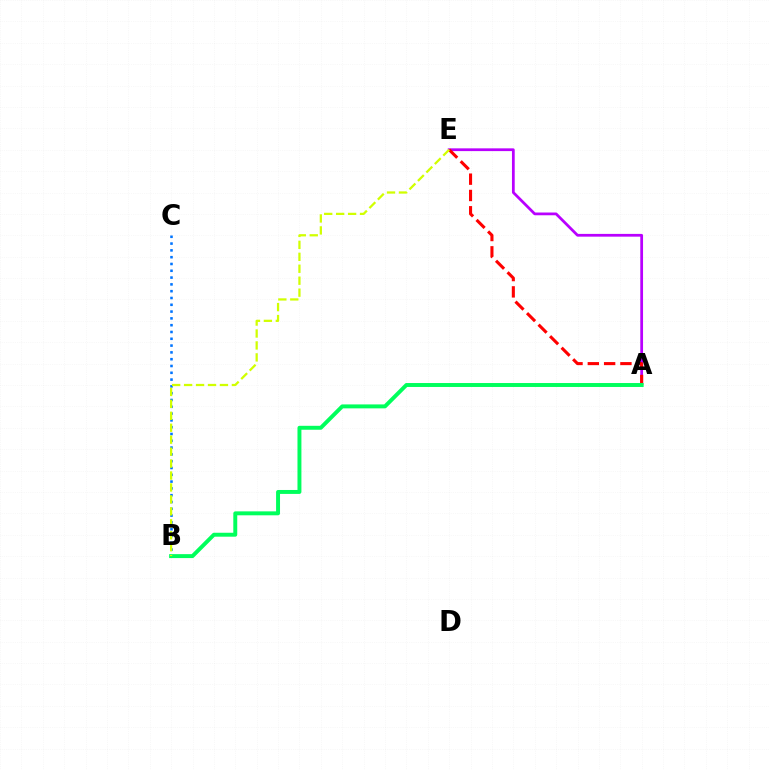{('B', 'C'): [{'color': '#0074ff', 'line_style': 'dotted', 'thickness': 1.85}], ('A', 'E'): [{'color': '#b900ff', 'line_style': 'solid', 'thickness': 1.98}, {'color': '#ff0000', 'line_style': 'dashed', 'thickness': 2.21}], ('A', 'B'): [{'color': '#00ff5c', 'line_style': 'solid', 'thickness': 2.84}], ('B', 'E'): [{'color': '#d1ff00', 'line_style': 'dashed', 'thickness': 1.62}]}